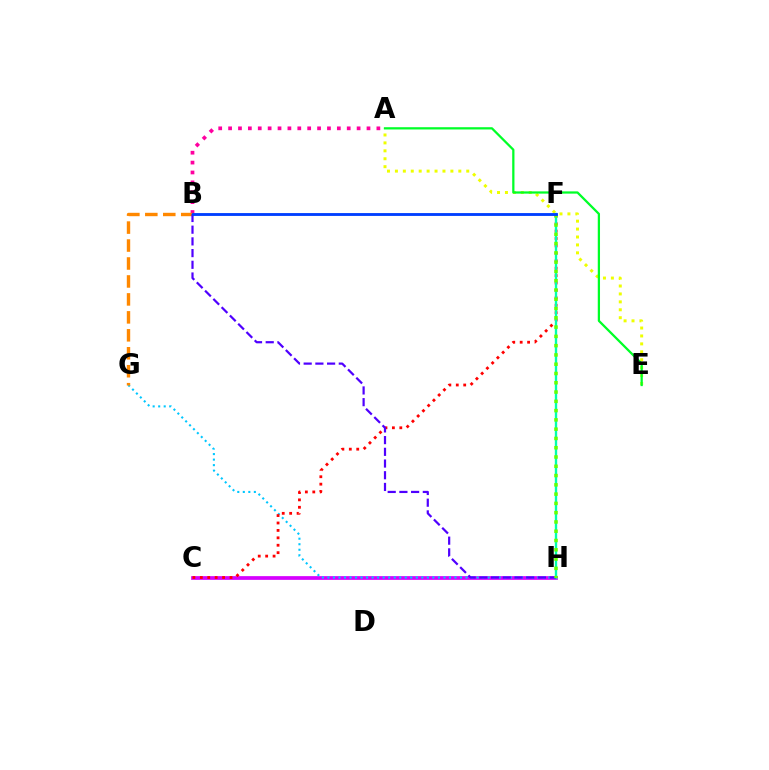{('A', 'E'): [{'color': '#eeff00', 'line_style': 'dotted', 'thickness': 2.15}, {'color': '#00ff27', 'line_style': 'solid', 'thickness': 1.62}], ('C', 'H'): [{'color': '#d600ff', 'line_style': 'solid', 'thickness': 2.68}], ('G', 'H'): [{'color': '#00c7ff', 'line_style': 'dotted', 'thickness': 1.5}], ('A', 'B'): [{'color': '#ff00a0', 'line_style': 'dotted', 'thickness': 2.69}], ('B', 'G'): [{'color': '#ff8800', 'line_style': 'dashed', 'thickness': 2.44}], ('C', 'F'): [{'color': '#ff0000', 'line_style': 'dotted', 'thickness': 2.02}], ('F', 'H'): [{'color': '#00ffaf', 'line_style': 'solid', 'thickness': 1.7}, {'color': '#66ff00', 'line_style': 'dotted', 'thickness': 2.52}], ('B', 'H'): [{'color': '#4f00ff', 'line_style': 'dashed', 'thickness': 1.59}], ('B', 'F'): [{'color': '#003fff', 'line_style': 'solid', 'thickness': 2.05}]}